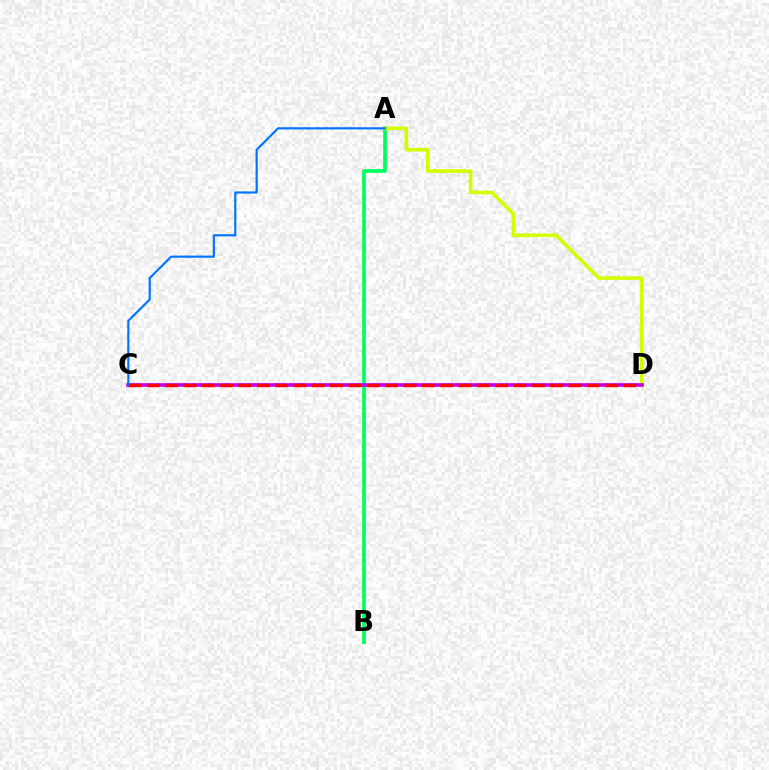{('A', 'B'): [{'color': '#00ff5c', 'line_style': 'solid', 'thickness': 2.67}], ('A', 'D'): [{'color': '#d1ff00', 'line_style': 'solid', 'thickness': 2.61}], ('C', 'D'): [{'color': '#b900ff', 'line_style': 'solid', 'thickness': 2.63}, {'color': '#ff0000', 'line_style': 'dashed', 'thickness': 2.49}], ('A', 'C'): [{'color': '#0074ff', 'line_style': 'solid', 'thickness': 1.55}]}